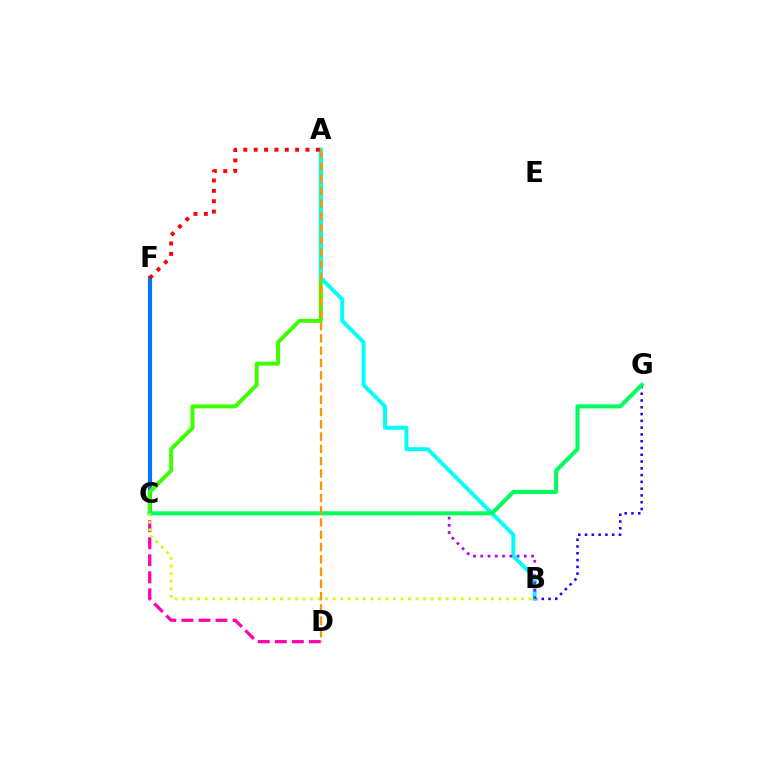{('B', 'G'): [{'color': '#2500ff', 'line_style': 'dotted', 'thickness': 1.84}], ('C', 'F'): [{'color': '#0074ff', 'line_style': 'solid', 'thickness': 2.98}], ('A', 'C'): [{'color': '#3dff00', 'line_style': 'solid', 'thickness': 2.86}], ('A', 'B'): [{'color': '#00fff6', 'line_style': 'solid', 'thickness': 2.84}], ('B', 'C'): [{'color': '#b900ff', 'line_style': 'dotted', 'thickness': 1.97}, {'color': '#d1ff00', 'line_style': 'dotted', 'thickness': 2.05}], ('C', 'D'): [{'color': '#ff00ac', 'line_style': 'dashed', 'thickness': 2.31}], ('A', 'F'): [{'color': '#ff0000', 'line_style': 'dotted', 'thickness': 2.82}], ('C', 'G'): [{'color': '#00ff5c', 'line_style': 'solid', 'thickness': 2.91}], ('A', 'D'): [{'color': '#ff9400', 'line_style': 'dashed', 'thickness': 1.67}]}